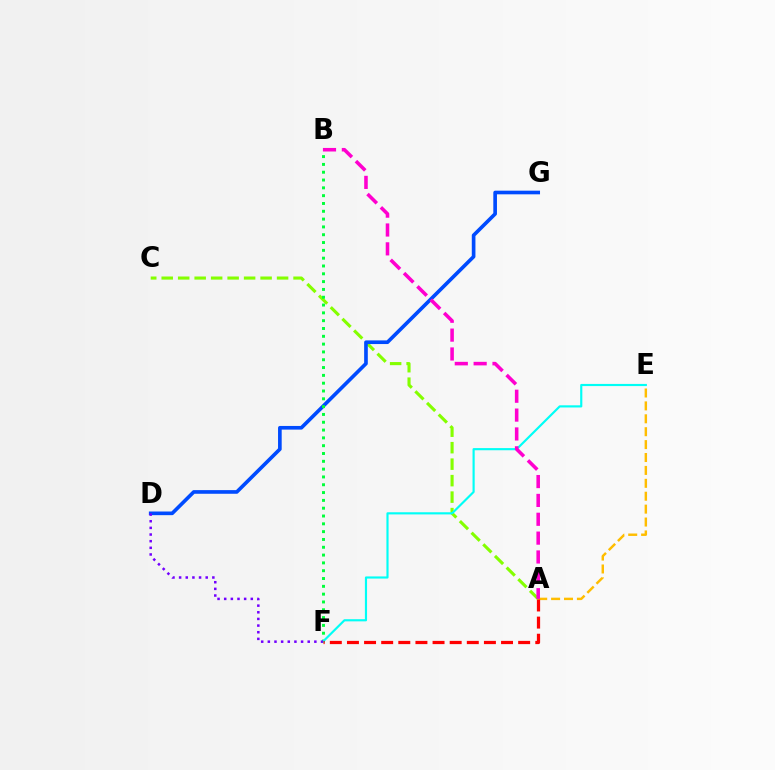{('A', 'C'): [{'color': '#84ff00', 'line_style': 'dashed', 'thickness': 2.24}], ('D', 'G'): [{'color': '#004bff', 'line_style': 'solid', 'thickness': 2.63}], ('B', 'F'): [{'color': '#00ff39', 'line_style': 'dotted', 'thickness': 2.12}], ('E', 'F'): [{'color': '#00fff6', 'line_style': 'solid', 'thickness': 1.55}], ('A', 'E'): [{'color': '#ffbd00', 'line_style': 'dashed', 'thickness': 1.75}], ('D', 'F'): [{'color': '#7200ff', 'line_style': 'dotted', 'thickness': 1.81}], ('A', 'F'): [{'color': '#ff0000', 'line_style': 'dashed', 'thickness': 2.33}], ('A', 'B'): [{'color': '#ff00cf', 'line_style': 'dashed', 'thickness': 2.56}]}